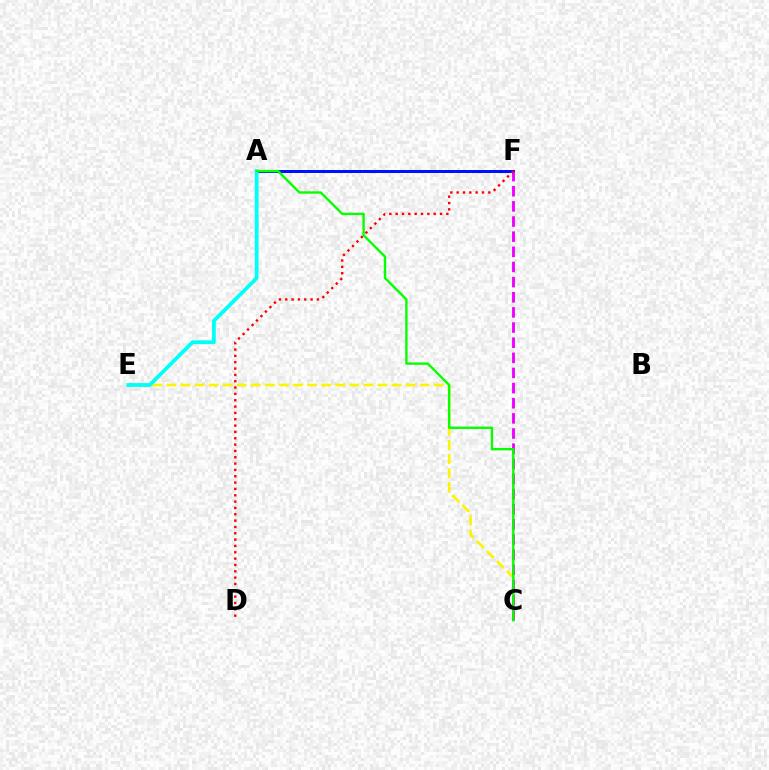{('C', 'E'): [{'color': '#fcf500', 'line_style': 'dashed', 'thickness': 1.91}], ('A', 'F'): [{'color': '#0010ff', 'line_style': 'solid', 'thickness': 2.16}], ('C', 'F'): [{'color': '#ee00ff', 'line_style': 'dashed', 'thickness': 2.06}], ('A', 'E'): [{'color': '#00fff6', 'line_style': 'solid', 'thickness': 2.72}], ('D', 'F'): [{'color': '#ff0000', 'line_style': 'dotted', 'thickness': 1.72}], ('A', 'C'): [{'color': '#08ff00', 'line_style': 'solid', 'thickness': 1.72}]}